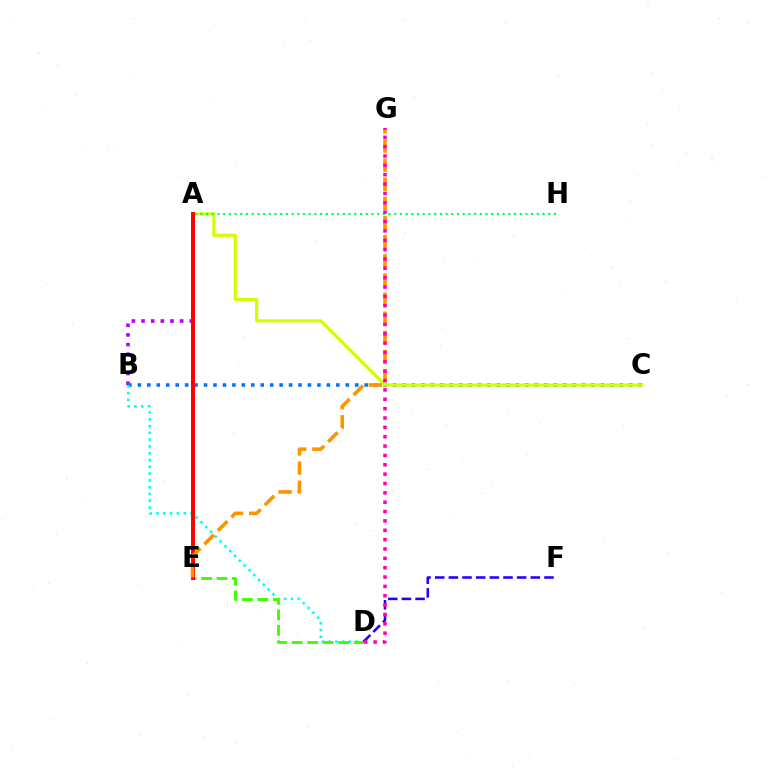{('A', 'B'): [{'color': '#b900ff', 'line_style': 'dotted', 'thickness': 2.62}], ('B', 'C'): [{'color': '#0074ff', 'line_style': 'dotted', 'thickness': 2.57}], ('B', 'D'): [{'color': '#00fff6', 'line_style': 'dotted', 'thickness': 1.85}], ('D', 'E'): [{'color': '#3dff00', 'line_style': 'dashed', 'thickness': 2.1}], ('A', 'C'): [{'color': '#d1ff00', 'line_style': 'solid', 'thickness': 2.3}], ('D', 'F'): [{'color': '#2500ff', 'line_style': 'dashed', 'thickness': 1.86}], ('A', 'H'): [{'color': '#00ff5c', 'line_style': 'dotted', 'thickness': 1.55}], ('A', 'E'): [{'color': '#ff0000', 'line_style': 'solid', 'thickness': 2.84}], ('E', 'G'): [{'color': '#ff9400', 'line_style': 'dashed', 'thickness': 2.6}], ('D', 'G'): [{'color': '#ff00ac', 'line_style': 'dotted', 'thickness': 2.54}]}